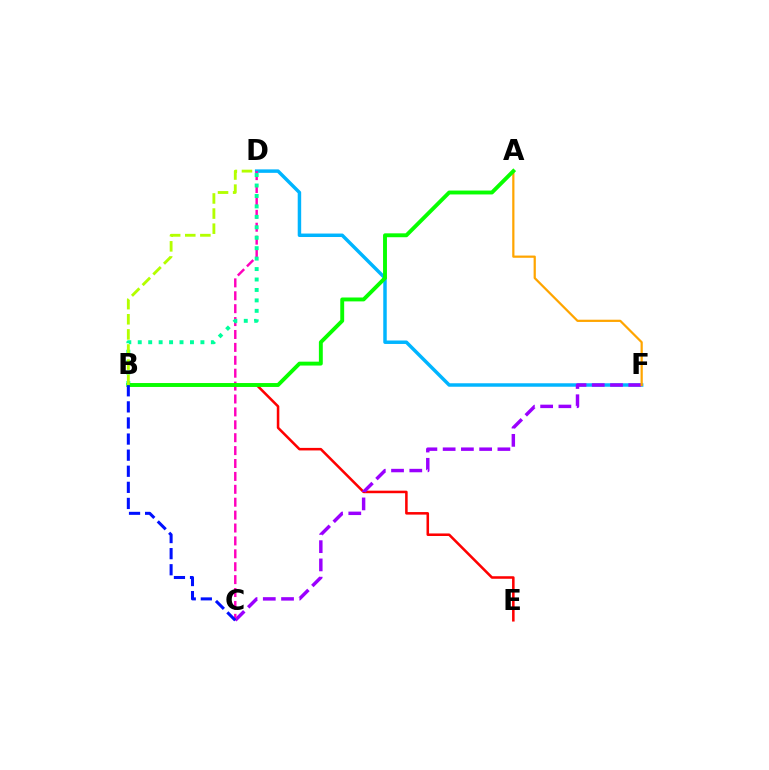{('B', 'E'): [{'color': '#ff0000', 'line_style': 'solid', 'thickness': 1.83}], ('D', 'F'): [{'color': '#00b5ff', 'line_style': 'solid', 'thickness': 2.5}], ('C', 'F'): [{'color': '#9b00ff', 'line_style': 'dashed', 'thickness': 2.48}], ('A', 'F'): [{'color': '#ffa500', 'line_style': 'solid', 'thickness': 1.6}], ('C', 'D'): [{'color': '#ff00bd', 'line_style': 'dashed', 'thickness': 1.75}], ('B', 'D'): [{'color': '#00ff9d', 'line_style': 'dotted', 'thickness': 2.84}, {'color': '#b3ff00', 'line_style': 'dashed', 'thickness': 2.05}], ('A', 'B'): [{'color': '#08ff00', 'line_style': 'solid', 'thickness': 2.8}], ('B', 'C'): [{'color': '#0010ff', 'line_style': 'dashed', 'thickness': 2.19}]}